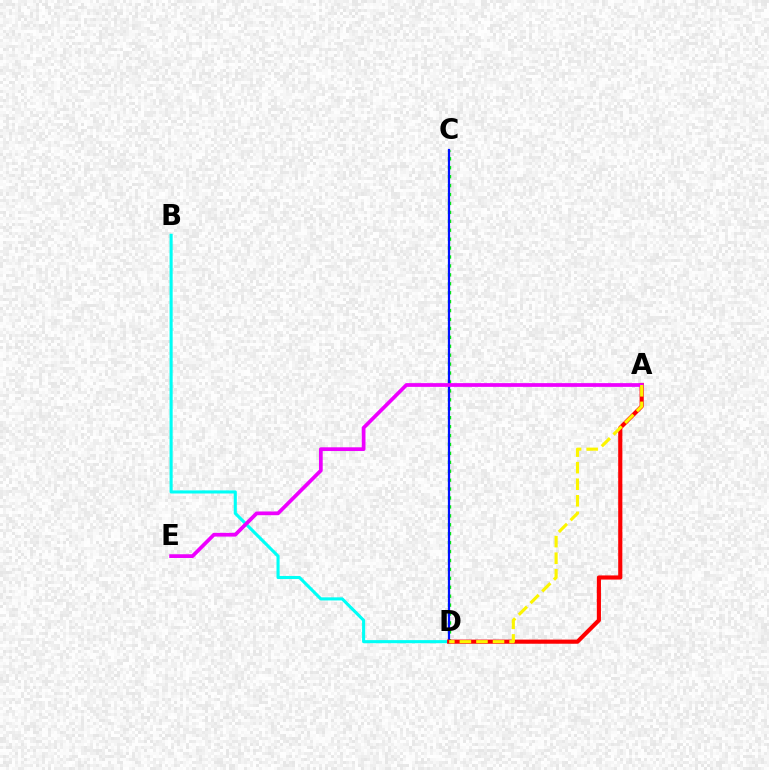{('C', 'D'): [{'color': '#08ff00', 'line_style': 'dotted', 'thickness': 2.43}, {'color': '#0010ff', 'line_style': 'solid', 'thickness': 1.61}], ('B', 'D'): [{'color': '#00fff6', 'line_style': 'solid', 'thickness': 2.23}], ('A', 'D'): [{'color': '#ff0000', 'line_style': 'solid', 'thickness': 2.98}, {'color': '#fcf500', 'line_style': 'dashed', 'thickness': 2.25}], ('A', 'E'): [{'color': '#ee00ff', 'line_style': 'solid', 'thickness': 2.69}]}